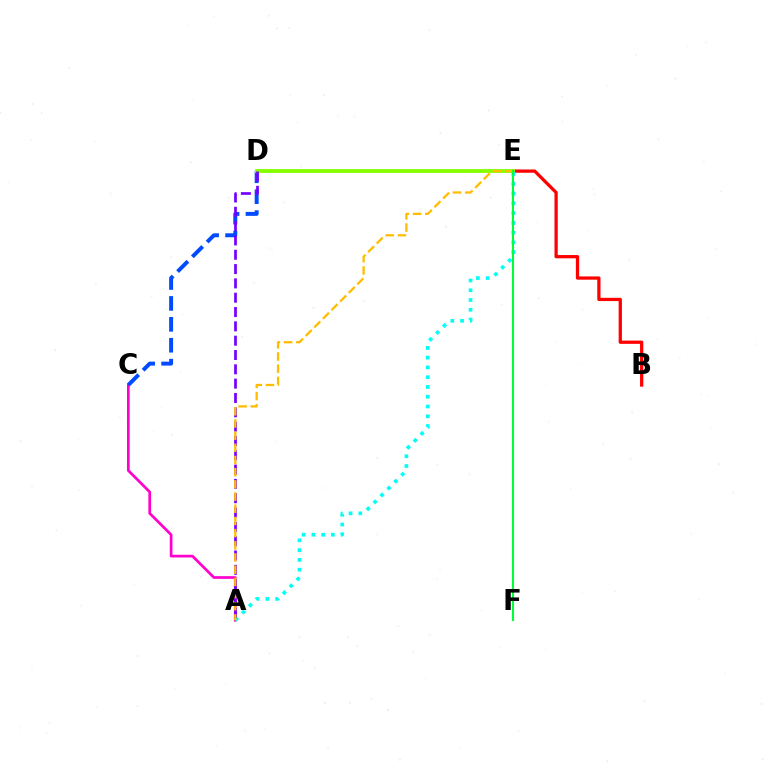{('A', 'C'): [{'color': '#ff00cf', 'line_style': 'solid', 'thickness': 1.95}], ('B', 'E'): [{'color': '#ff0000', 'line_style': 'solid', 'thickness': 2.35}], ('C', 'D'): [{'color': '#004bff', 'line_style': 'dashed', 'thickness': 2.84}], ('D', 'E'): [{'color': '#84ff00', 'line_style': 'solid', 'thickness': 2.75}], ('A', 'E'): [{'color': '#00fff6', 'line_style': 'dotted', 'thickness': 2.65}, {'color': '#ffbd00', 'line_style': 'dashed', 'thickness': 1.66}], ('A', 'D'): [{'color': '#7200ff', 'line_style': 'dashed', 'thickness': 1.95}], ('E', 'F'): [{'color': '#00ff39', 'line_style': 'solid', 'thickness': 1.51}]}